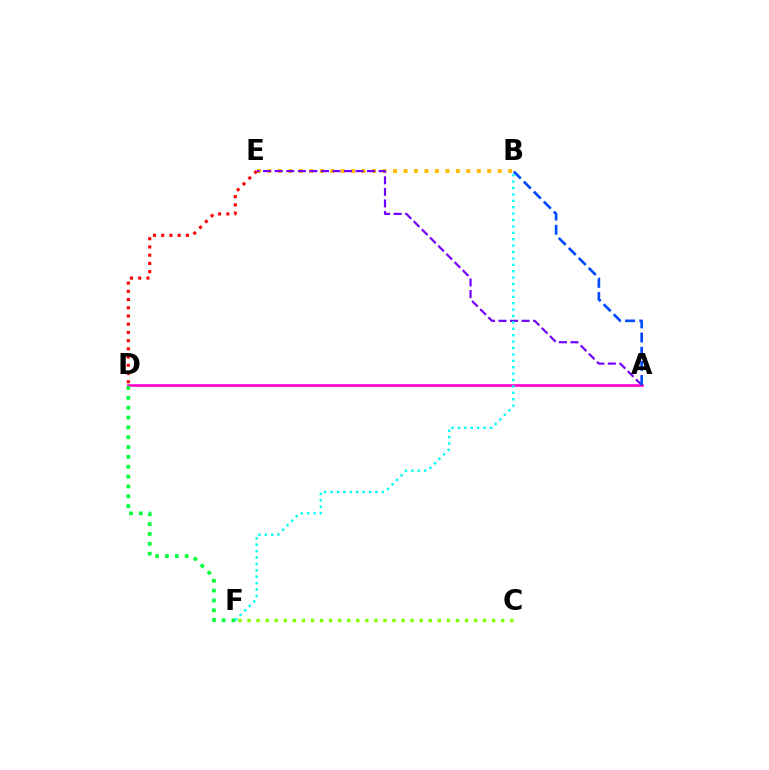{('B', 'E'): [{'color': '#ffbd00', 'line_style': 'dotted', 'thickness': 2.84}], ('A', 'D'): [{'color': '#ff00cf', 'line_style': 'solid', 'thickness': 1.89}], ('A', 'E'): [{'color': '#7200ff', 'line_style': 'dashed', 'thickness': 1.57}], ('A', 'B'): [{'color': '#004bff', 'line_style': 'dashed', 'thickness': 1.92}], ('D', 'E'): [{'color': '#ff0000', 'line_style': 'dotted', 'thickness': 2.23}], ('D', 'F'): [{'color': '#00ff39', 'line_style': 'dotted', 'thickness': 2.67}], ('C', 'F'): [{'color': '#84ff00', 'line_style': 'dotted', 'thickness': 2.46}], ('B', 'F'): [{'color': '#00fff6', 'line_style': 'dotted', 'thickness': 1.74}]}